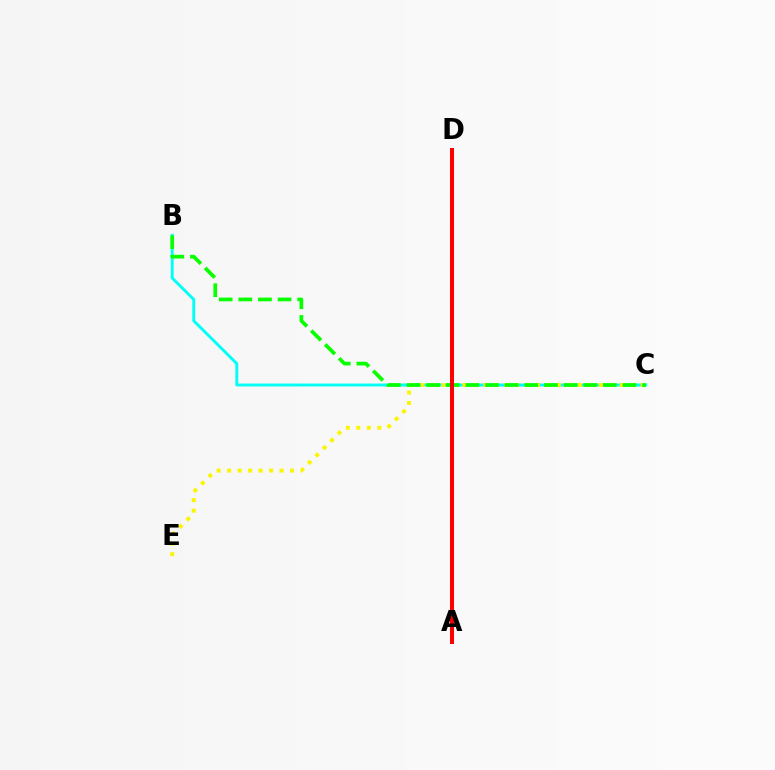{('A', 'D'): [{'color': '#0010ff', 'line_style': 'solid', 'thickness': 2.72}, {'color': '#ee00ff', 'line_style': 'dotted', 'thickness': 2.89}, {'color': '#ff0000', 'line_style': 'solid', 'thickness': 2.89}], ('B', 'C'): [{'color': '#00fff6', 'line_style': 'solid', 'thickness': 2.09}, {'color': '#08ff00', 'line_style': 'dashed', 'thickness': 2.67}], ('C', 'E'): [{'color': '#fcf500', 'line_style': 'dotted', 'thickness': 2.85}]}